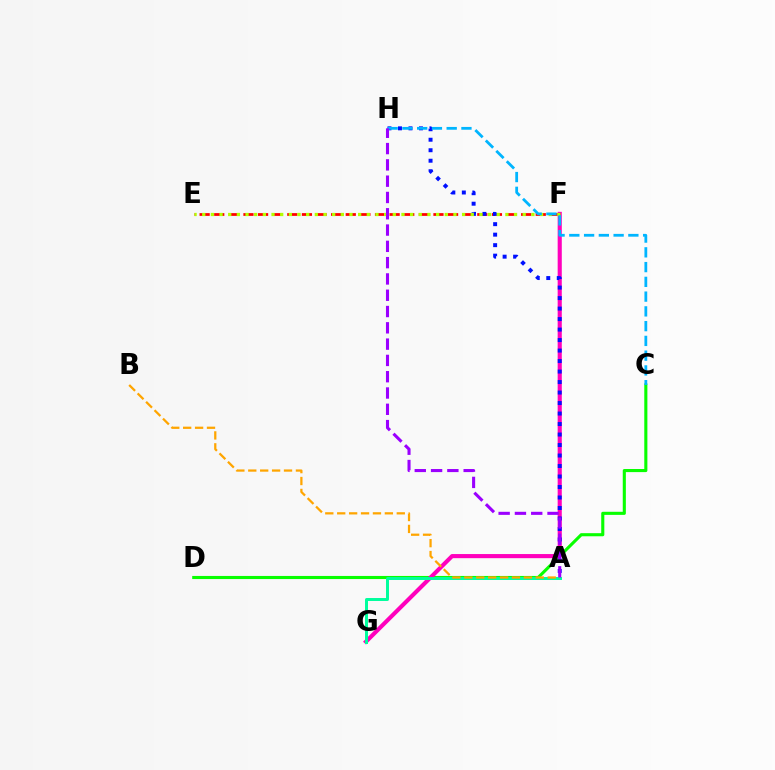{('C', 'D'): [{'color': '#08ff00', 'line_style': 'solid', 'thickness': 2.23}], ('F', 'G'): [{'color': '#ff00bd', 'line_style': 'solid', 'thickness': 2.97}], ('E', 'F'): [{'color': '#ff0000', 'line_style': 'dashed', 'thickness': 1.99}, {'color': '#b3ff00', 'line_style': 'dotted', 'thickness': 2.35}], ('A', 'G'): [{'color': '#00ff9d', 'line_style': 'solid', 'thickness': 2.14}], ('A', 'H'): [{'color': '#0010ff', 'line_style': 'dotted', 'thickness': 2.85}, {'color': '#9b00ff', 'line_style': 'dashed', 'thickness': 2.21}], ('C', 'H'): [{'color': '#00b5ff', 'line_style': 'dashed', 'thickness': 2.01}], ('A', 'B'): [{'color': '#ffa500', 'line_style': 'dashed', 'thickness': 1.62}]}